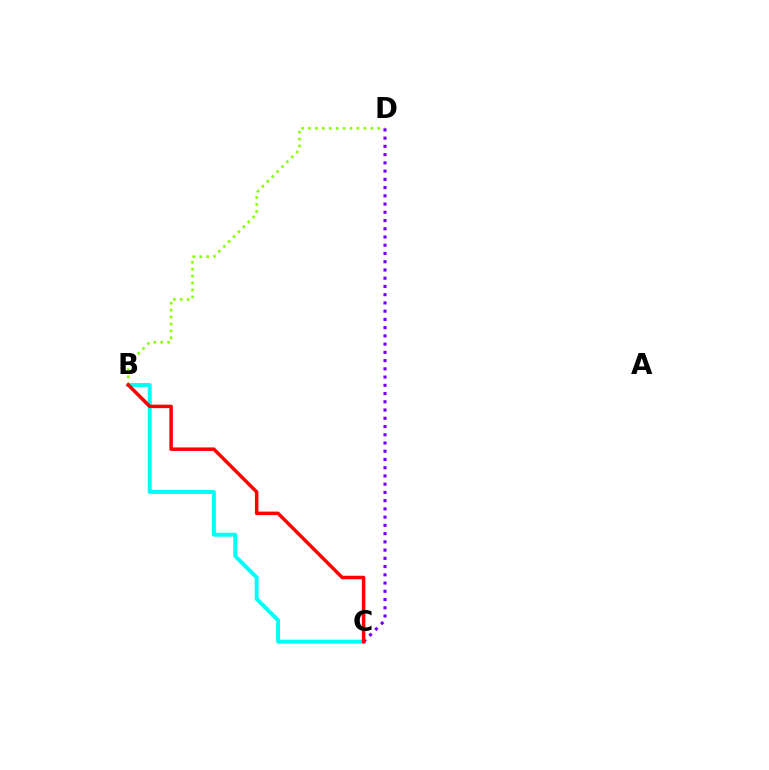{('B', 'C'): [{'color': '#00fff6', 'line_style': 'solid', 'thickness': 2.84}, {'color': '#ff0000', 'line_style': 'solid', 'thickness': 2.52}], ('B', 'D'): [{'color': '#84ff00', 'line_style': 'dotted', 'thickness': 1.88}], ('C', 'D'): [{'color': '#7200ff', 'line_style': 'dotted', 'thickness': 2.24}]}